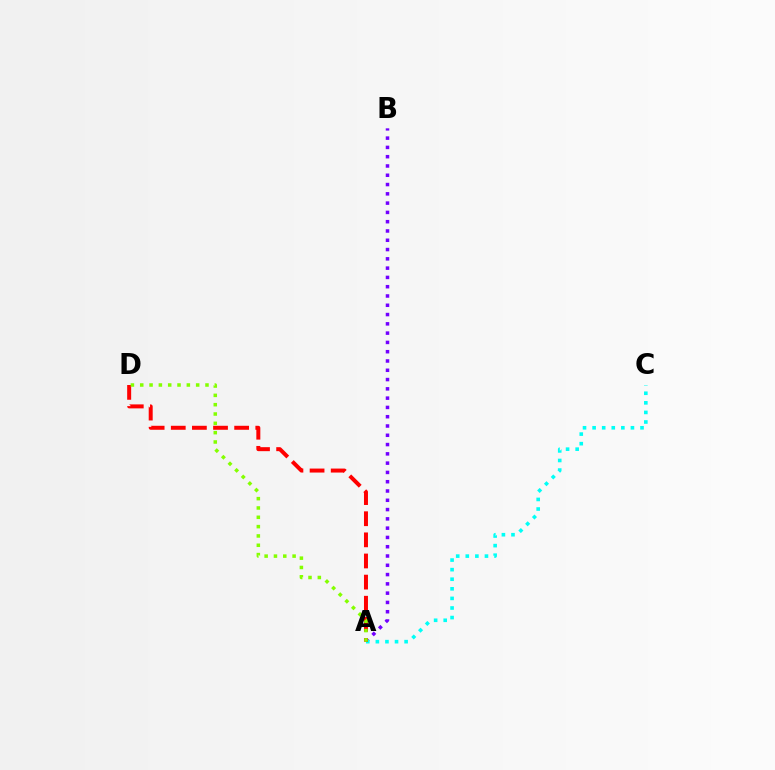{('A', 'B'): [{'color': '#7200ff', 'line_style': 'dotted', 'thickness': 2.52}], ('A', 'C'): [{'color': '#00fff6', 'line_style': 'dotted', 'thickness': 2.6}], ('A', 'D'): [{'color': '#ff0000', 'line_style': 'dashed', 'thickness': 2.87}, {'color': '#84ff00', 'line_style': 'dotted', 'thickness': 2.53}]}